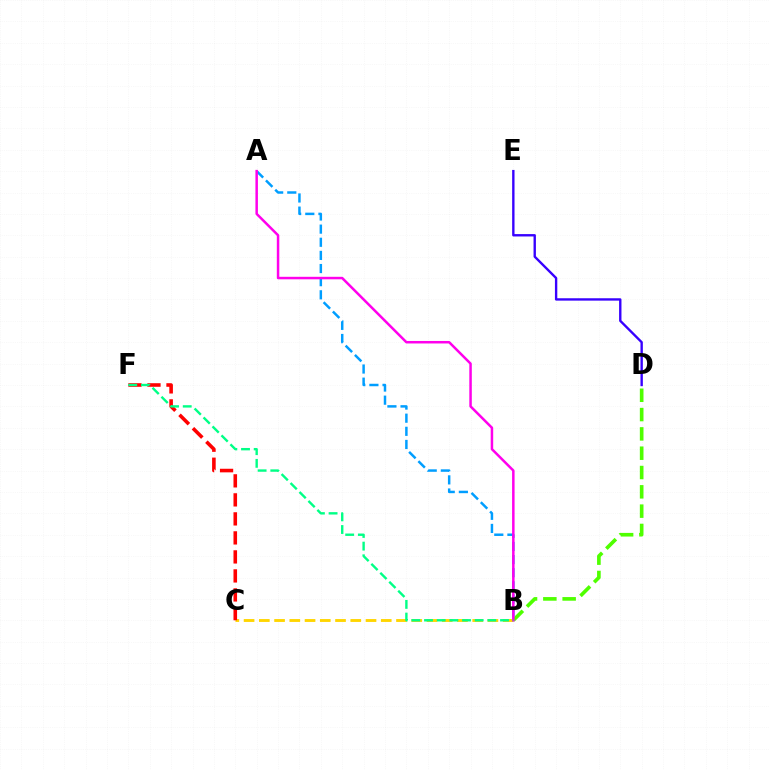{('A', 'B'): [{'color': '#009eff', 'line_style': 'dashed', 'thickness': 1.78}, {'color': '#ff00ed', 'line_style': 'solid', 'thickness': 1.8}], ('B', 'D'): [{'color': '#4fff00', 'line_style': 'dashed', 'thickness': 2.62}], ('D', 'E'): [{'color': '#3700ff', 'line_style': 'solid', 'thickness': 1.71}], ('B', 'C'): [{'color': '#ffd500', 'line_style': 'dashed', 'thickness': 2.07}], ('C', 'F'): [{'color': '#ff0000', 'line_style': 'dashed', 'thickness': 2.58}], ('B', 'F'): [{'color': '#00ff86', 'line_style': 'dashed', 'thickness': 1.72}]}